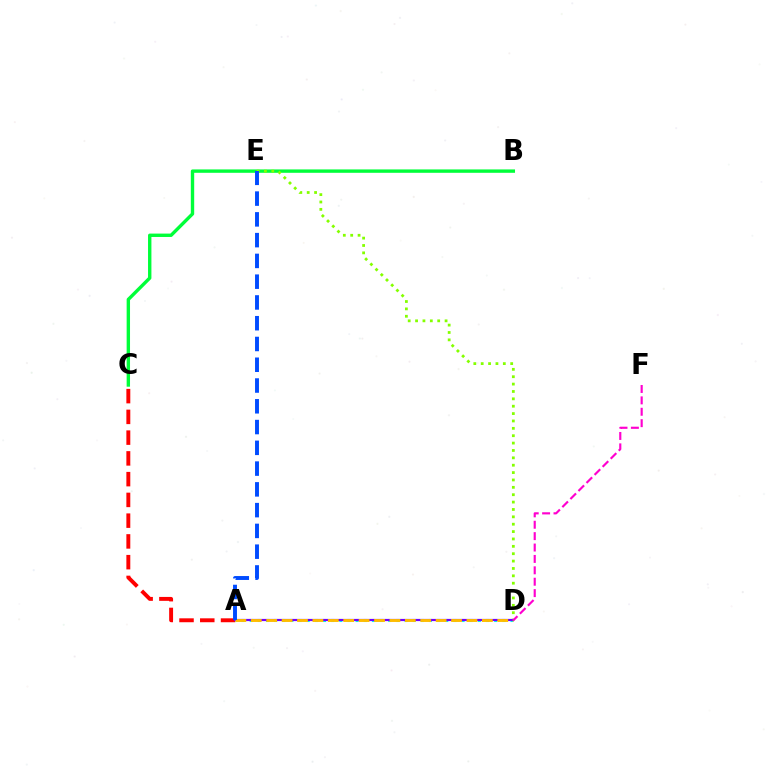{('A', 'C'): [{'color': '#ff0000', 'line_style': 'dashed', 'thickness': 2.82}], ('B', 'C'): [{'color': '#00ff39', 'line_style': 'solid', 'thickness': 2.43}], ('D', 'E'): [{'color': '#84ff00', 'line_style': 'dotted', 'thickness': 2.0}], ('A', 'D'): [{'color': '#00fff6', 'line_style': 'dotted', 'thickness': 2.21}, {'color': '#7200ff', 'line_style': 'solid', 'thickness': 1.57}, {'color': '#ffbd00', 'line_style': 'dashed', 'thickness': 2.09}], ('D', 'F'): [{'color': '#ff00cf', 'line_style': 'dashed', 'thickness': 1.55}], ('A', 'E'): [{'color': '#004bff', 'line_style': 'dashed', 'thickness': 2.82}]}